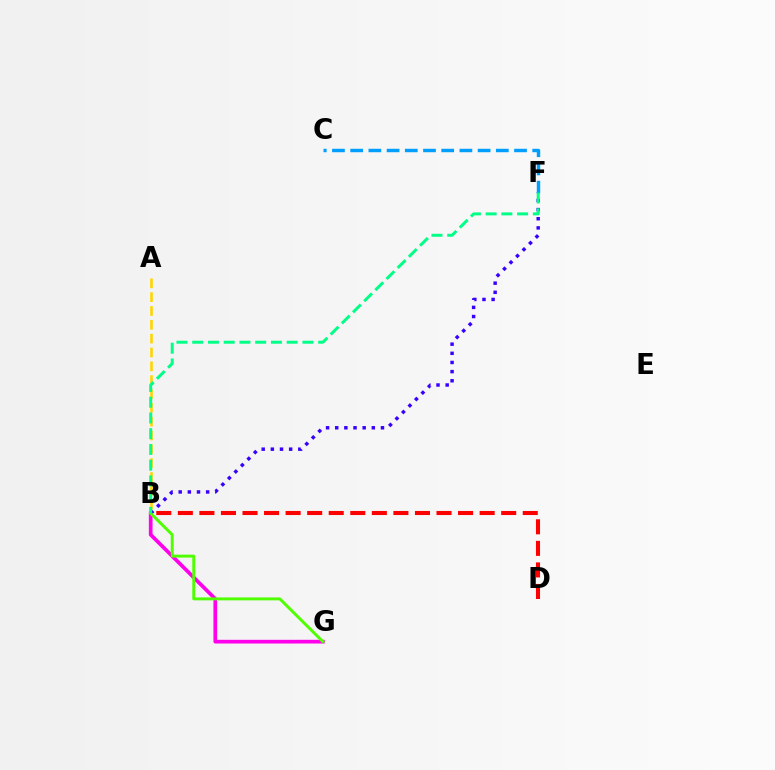{('B', 'G'): [{'color': '#ff00ed', 'line_style': 'solid', 'thickness': 2.66}, {'color': '#4fff00', 'line_style': 'solid', 'thickness': 2.1}], ('A', 'B'): [{'color': '#ffd500', 'line_style': 'dashed', 'thickness': 1.88}], ('B', 'F'): [{'color': '#3700ff', 'line_style': 'dotted', 'thickness': 2.49}, {'color': '#00ff86', 'line_style': 'dashed', 'thickness': 2.14}], ('C', 'F'): [{'color': '#009eff', 'line_style': 'dashed', 'thickness': 2.47}], ('B', 'D'): [{'color': '#ff0000', 'line_style': 'dashed', 'thickness': 2.93}]}